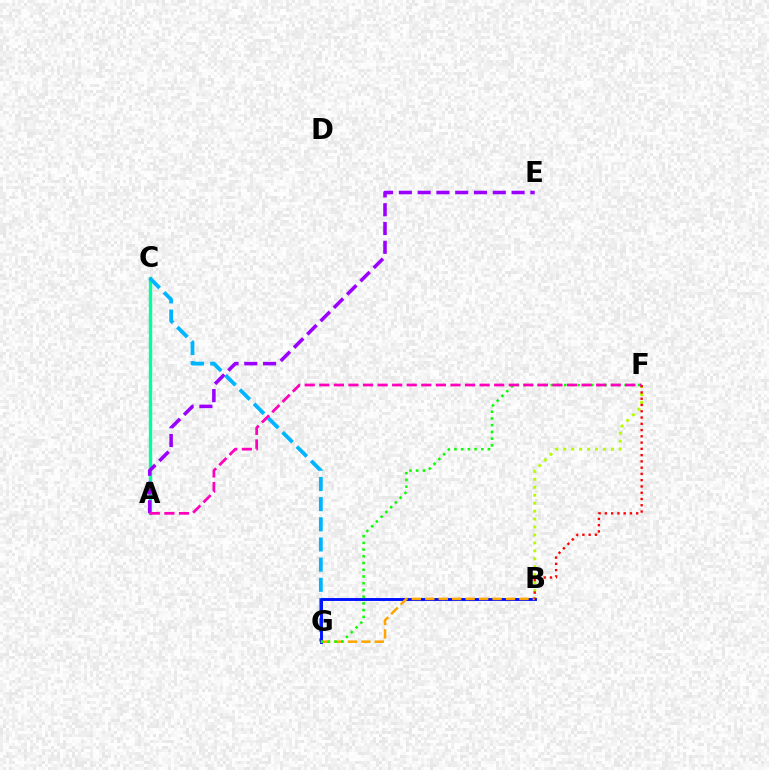{('A', 'C'): [{'color': '#00ff9d', 'line_style': 'solid', 'thickness': 2.4}], ('A', 'E'): [{'color': '#9b00ff', 'line_style': 'dashed', 'thickness': 2.55}], ('C', 'G'): [{'color': '#00b5ff', 'line_style': 'dashed', 'thickness': 2.74}], ('B', 'F'): [{'color': '#b3ff00', 'line_style': 'dotted', 'thickness': 2.16}, {'color': '#ff0000', 'line_style': 'dotted', 'thickness': 1.7}], ('B', 'G'): [{'color': '#0010ff', 'line_style': 'solid', 'thickness': 2.09}, {'color': '#ffa500', 'line_style': 'dashed', 'thickness': 1.83}], ('F', 'G'): [{'color': '#08ff00', 'line_style': 'dotted', 'thickness': 1.83}], ('A', 'F'): [{'color': '#ff00bd', 'line_style': 'dashed', 'thickness': 1.98}]}